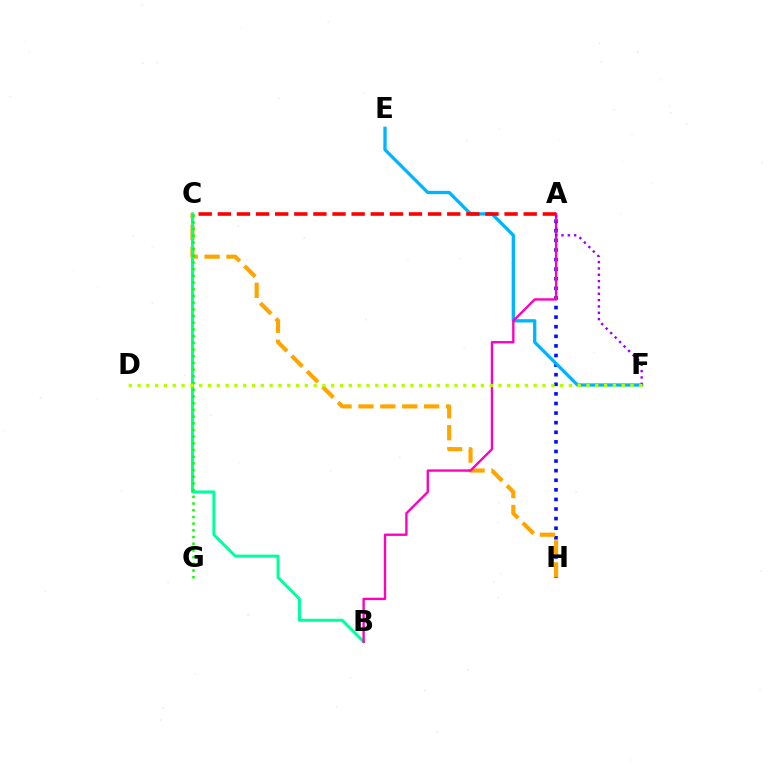{('A', 'H'): [{'color': '#0010ff', 'line_style': 'dotted', 'thickness': 2.61}], ('C', 'H'): [{'color': '#ffa500', 'line_style': 'dashed', 'thickness': 2.98}], ('B', 'C'): [{'color': '#00ff9d', 'line_style': 'solid', 'thickness': 2.17}], ('E', 'F'): [{'color': '#00b5ff', 'line_style': 'solid', 'thickness': 2.38}], ('A', 'B'): [{'color': '#ff00bd', 'line_style': 'solid', 'thickness': 1.7}], ('A', 'F'): [{'color': '#9b00ff', 'line_style': 'dotted', 'thickness': 1.72}], ('C', 'G'): [{'color': '#08ff00', 'line_style': 'dotted', 'thickness': 1.82}], ('D', 'F'): [{'color': '#b3ff00', 'line_style': 'dotted', 'thickness': 2.39}], ('A', 'C'): [{'color': '#ff0000', 'line_style': 'dashed', 'thickness': 2.6}]}